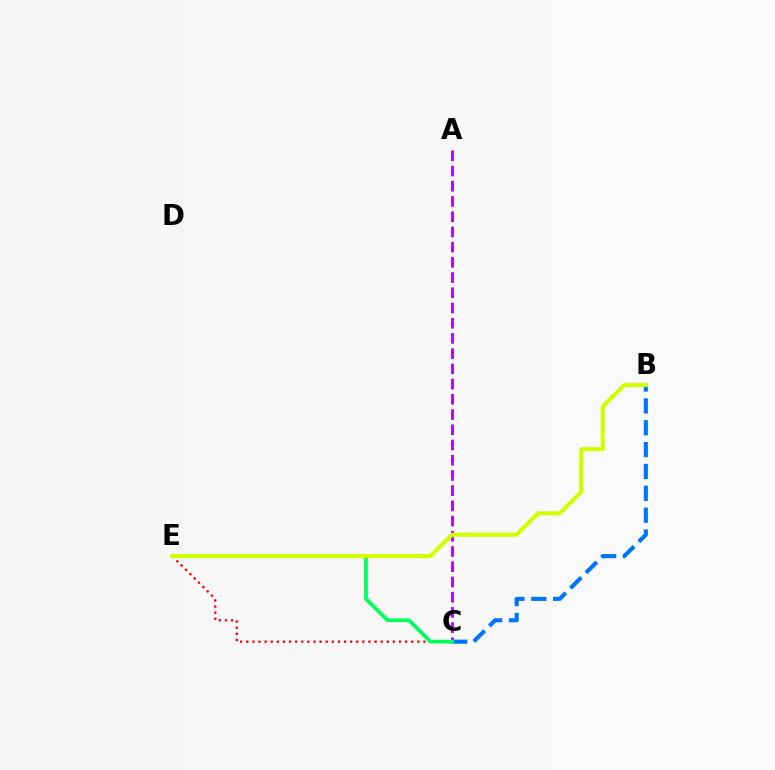{('C', 'E'): [{'color': '#ff0000', 'line_style': 'dotted', 'thickness': 1.66}, {'color': '#00ff5c', 'line_style': 'solid', 'thickness': 2.68}], ('A', 'C'): [{'color': '#b900ff', 'line_style': 'dashed', 'thickness': 2.07}], ('B', 'C'): [{'color': '#0074ff', 'line_style': 'dashed', 'thickness': 2.97}], ('B', 'E'): [{'color': '#d1ff00', 'line_style': 'solid', 'thickness': 2.94}]}